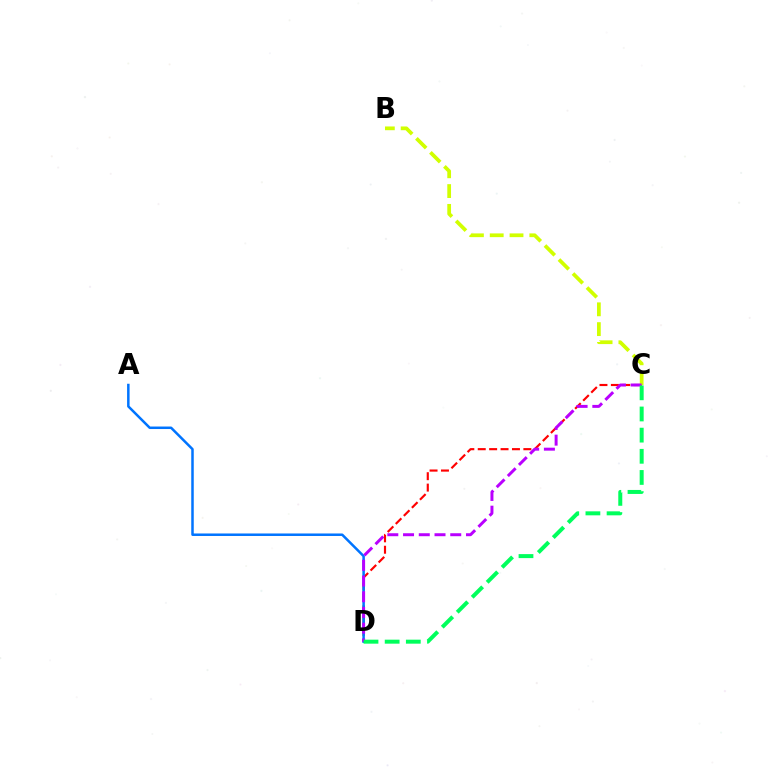{('C', 'D'): [{'color': '#ff0000', 'line_style': 'dashed', 'thickness': 1.55}, {'color': '#b900ff', 'line_style': 'dashed', 'thickness': 2.14}, {'color': '#00ff5c', 'line_style': 'dashed', 'thickness': 2.87}], ('B', 'C'): [{'color': '#d1ff00', 'line_style': 'dashed', 'thickness': 2.69}], ('A', 'D'): [{'color': '#0074ff', 'line_style': 'solid', 'thickness': 1.8}]}